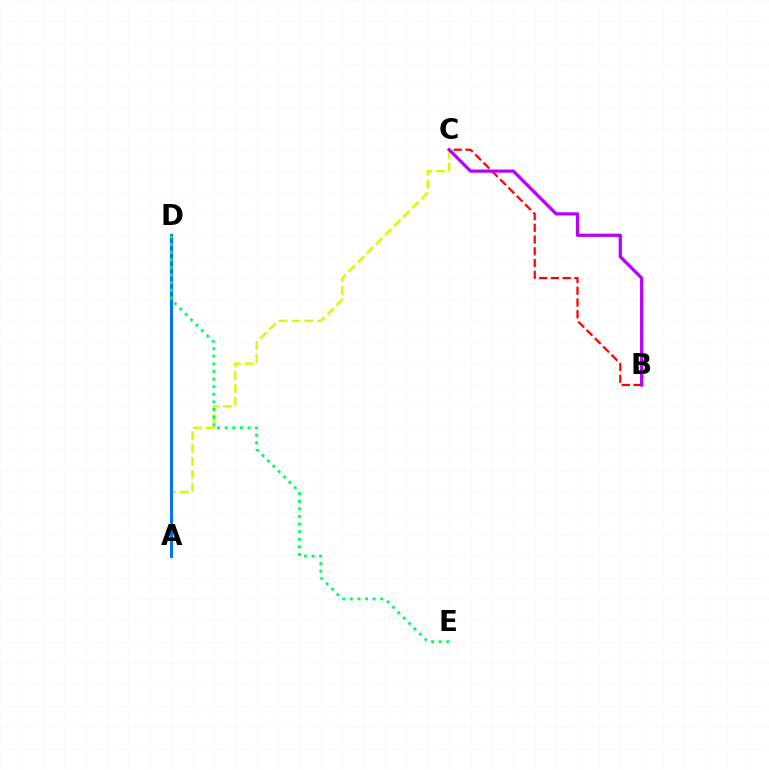{('A', 'C'): [{'color': '#d1ff00', 'line_style': 'dashed', 'thickness': 1.75}], ('B', 'C'): [{'color': '#ff0000', 'line_style': 'dashed', 'thickness': 1.6}, {'color': '#b900ff', 'line_style': 'solid', 'thickness': 2.32}], ('A', 'D'): [{'color': '#0074ff', 'line_style': 'solid', 'thickness': 2.15}], ('D', 'E'): [{'color': '#00ff5c', 'line_style': 'dotted', 'thickness': 2.07}]}